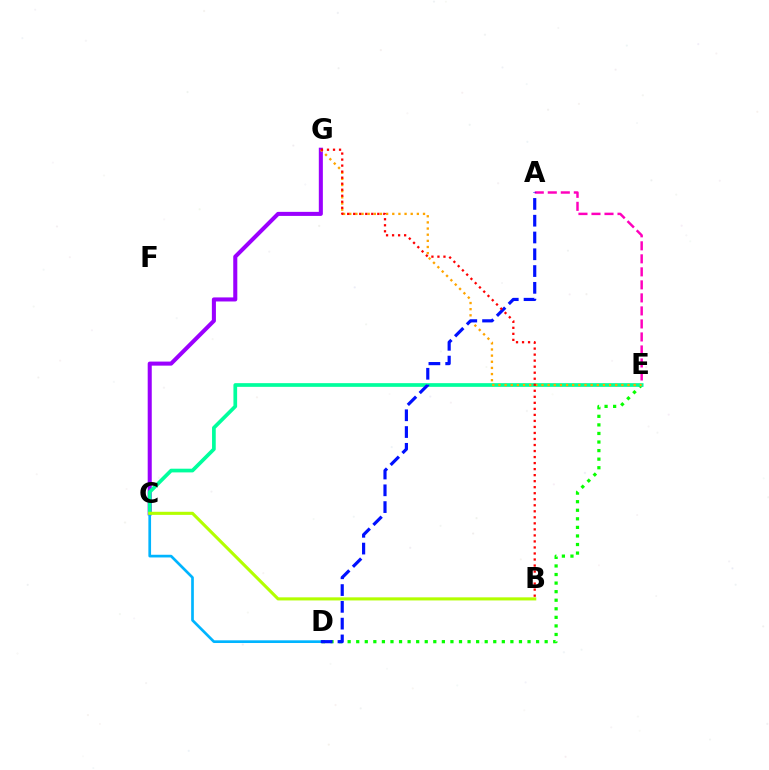{('A', 'E'): [{'color': '#ff00bd', 'line_style': 'dashed', 'thickness': 1.77}], ('C', 'G'): [{'color': '#9b00ff', 'line_style': 'solid', 'thickness': 2.92}], ('D', 'E'): [{'color': '#08ff00', 'line_style': 'dotted', 'thickness': 2.33}], ('C', 'E'): [{'color': '#00ff9d', 'line_style': 'solid', 'thickness': 2.66}], ('C', 'D'): [{'color': '#00b5ff', 'line_style': 'solid', 'thickness': 1.94}], ('B', 'C'): [{'color': '#b3ff00', 'line_style': 'solid', 'thickness': 2.23}], ('E', 'G'): [{'color': '#ffa500', 'line_style': 'dotted', 'thickness': 1.67}], ('A', 'D'): [{'color': '#0010ff', 'line_style': 'dashed', 'thickness': 2.28}], ('B', 'G'): [{'color': '#ff0000', 'line_style': 'dotted', 'thickness': 1.64}]}